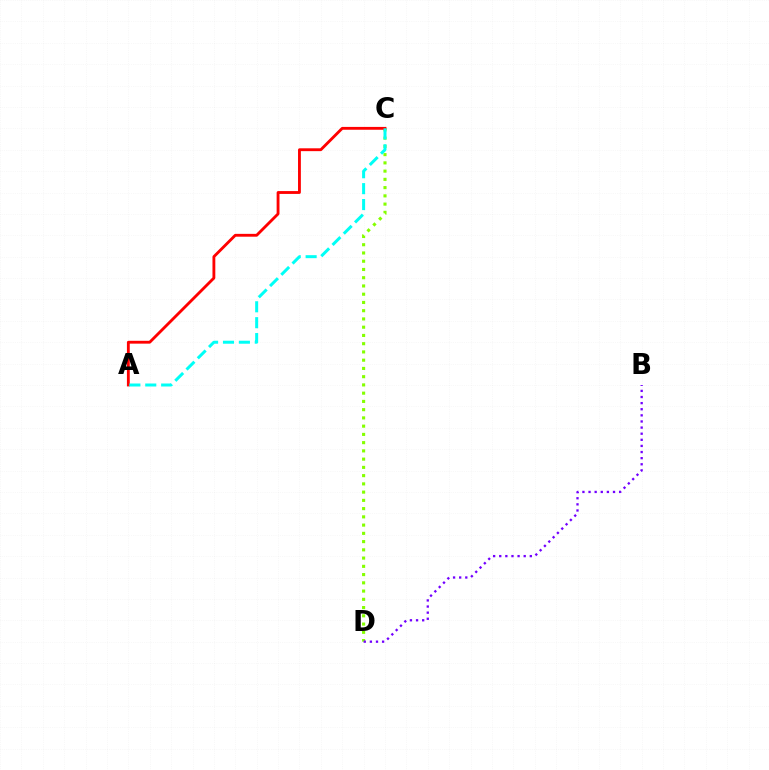{('C', 'D'): [{'color': '#84ff00', 'line_style': 'dotted', 'thickness': 2.24}], ('A', 'C'): [{'color': '#ff0000', 'line_style': 'solid', 'thickness': 2.05}, {'color': '#00fff6', 'line_style': 'dashed', 'thickness': 2.16}], ('B', 'D'): [{'color': '#7200ff', 'line_style': 'dotted', 'thickness': 1.66}]}